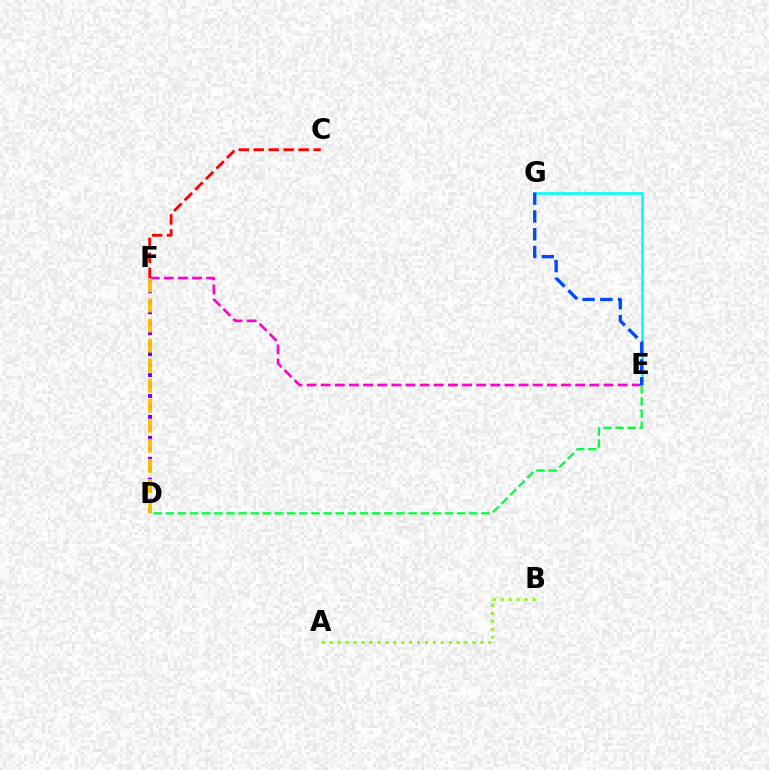{('E', 'F'): [{'color': '#ff00cf', 'line_style': 'dashed', 'thickness': 1.92}], ('C', 'F'): [{'color': '#ff0000', 'line_style': 'dashed', 'thickness': 2.03}], ('D', 'F'): [{'color': '#7200ff', 'line_style': 'dotted', 'thickness': 2.84}, {'color': '#ffbd00', 'line_style': 'dashed', 'thickness': 2.72}], ('E', 'G'): [{'color': '#00fff6', 'line_style': 'solid', 'thickness': 1.89}, {'color': '#004bff', 'line_style': 'dashed', 'thickness': 2.41}], ('A', 'B'): [{'color': '#84ff00', 'line_style': 'dotted', 'thickness': 2.15}], ('D', 'E'): [{'color': '#00ff39', 'line_style': 'dashed', 'thickness': 1.65}]}